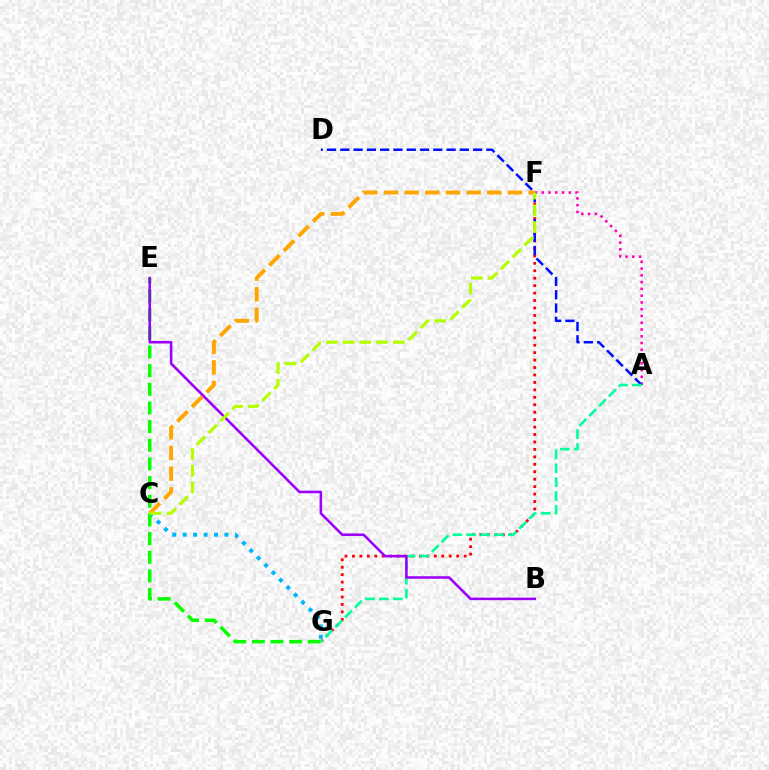{('F', 'G'): [{'color': '#ff0000', 'line_style': 'dotted', 'thickness': 2.02}], ('A', 'F'): [{'color': '#ff00bd', 'line_style': 'dotted', 'thickness': 1.84}], ('A', 'D'): [{'color': '#0010ff', 'line_style': 'dashed', 'thickness': 1.8}], ('C', 'G'): [{'color': '#00b5ff', 'line_style': 'dotted', 'thickness': 2.84}], ('E', 'G'): [{'color': '#08ff00', 'line_style': 'dashed', 'thickness': 2.54}], ('A', 'G'): [{'color': '#00ff9d', 'line_style': 'dashed', 'thickness': 1.89}], ('B', 'E'): [{'color': '#9b00ff', 'line_style': 'solid', 'thickness': 1.84}], ('C', 'F'): [{'color': '#ffa500', 'line_style': 'dashed', 'thickness': 2.81}, {'color': '#b3ff00', 'line_style': 'dashed', 'thickness': 2.27}]}